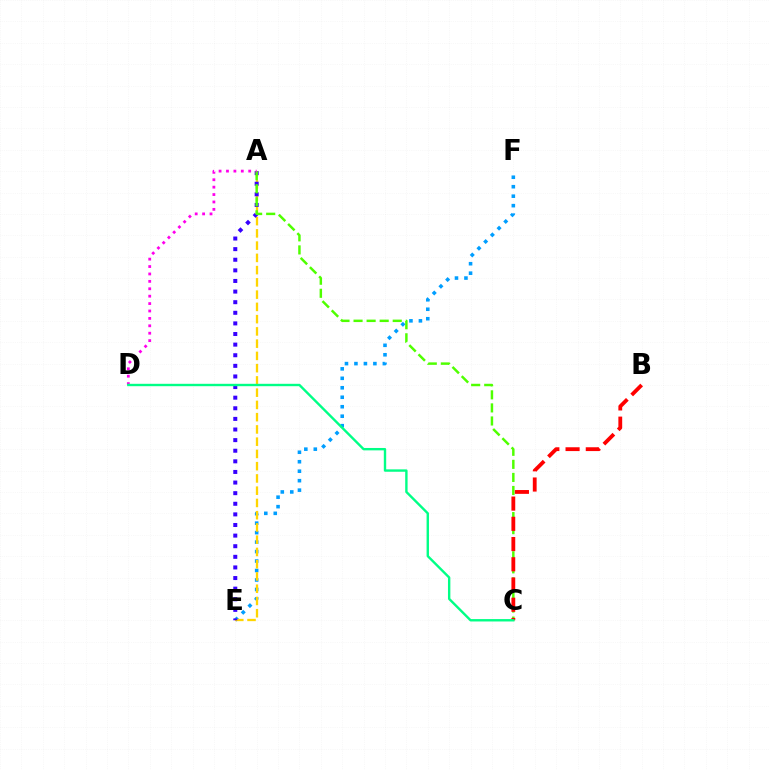{('E', 'F'): [{'color': '#009eff', 'line_style': 'dotted', 'thickness': 2.57}], ('A', 'E'): [{'color': '#ffd500', 'line_style': 'dashed', 'thickness': 1.66}, {'color': '#3700ff', 'line_style': 'dotted', 'thickness': 2.88}], ('A', 'C'): [{'color': '#4fff00', 'line_style': 'dashed', 'thickness': 1.77}], ('A', 'D'): [{'color': '#ff00ed', 'line_style': 'dotted', 'thickness': 2.01}], ('B', 'C'): [{'color': '#ff0000', 'line_style': 'dashed', 'thickness': 2.75}], ('C', 'D'): [{'color': '#00ff86', 'line_style': 'solid', 'thickness': 1.72}]}